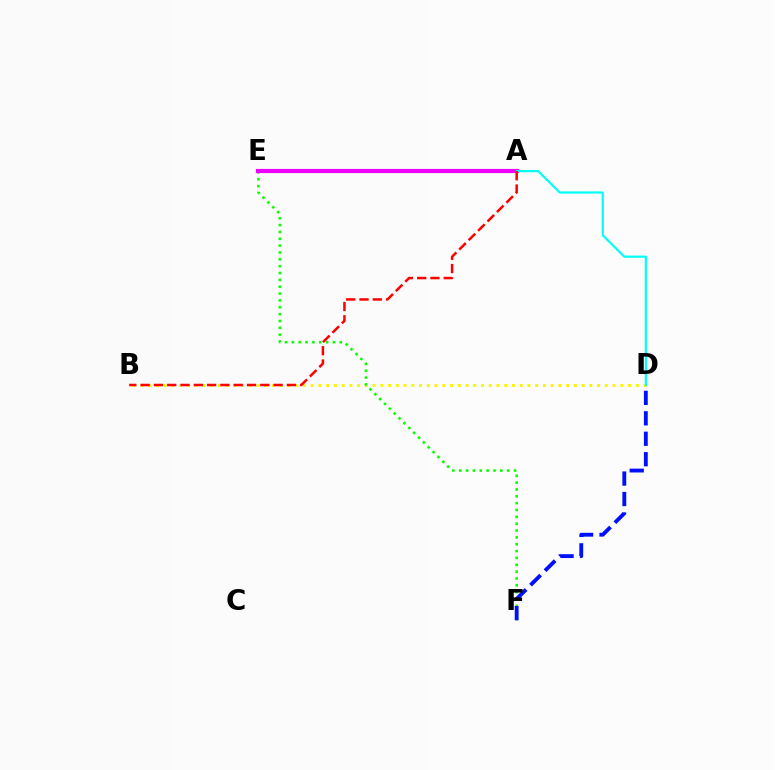{('B', 'D'): [{'color': '#fcf500', 'line_style': 'dotted', 'thickness': 2.1}], ('E', 'F'): [{'color': '#08ff00', 'line_style': 'dotted', 'thickness': 1.86}], ('A', 'E'): [{'color': '#ee00ff', 'line_style': 'solid', 'thickness': 3.0}], ('A', 'D'): [{'color': '#00fff6', 'line_style': 'solid', 'thickness': 1.57}], ('A', 'B'): [{'color': '#ff0000', 'line_style': 'dashed', 'thickness': 1.81}], ('D', 'F'): [{'color': '#0010ff', 'line_style': 'dashed', 'thickness': 2.78}]}